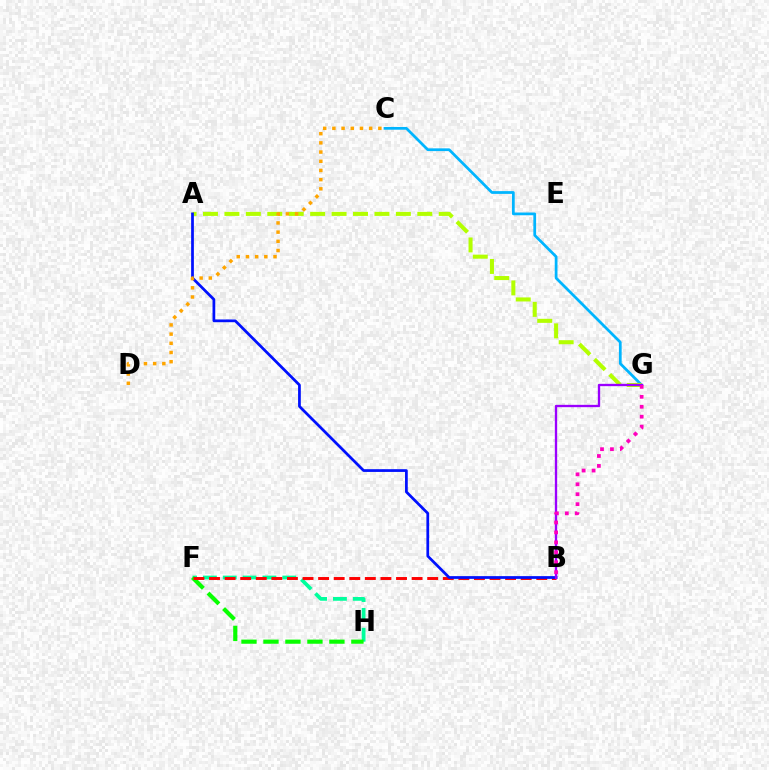{('F', 'H'): [{'color': '#00ff9d', 'line_style': 'dashed', 'thickness': 2.7}, {'color': '#08ff00', 'line_style': 'dashed', 'thickness': 2.99}], ('C', 'G'): [{'color': '#00b5ff', 'line_style': 'solid', 'thickness': 1.98}], ('A', 'G'): [{'color': '#b3ff00', 'line_style': 'dashed', 'thickness': 2.91}], ('B', 'F'): [{'color': '#ff0000', 'line_style': 'dashed', 'thickness': 2.12}], ('A', 'B'): [{'color': '#0010ff', 'line_style': 'solid', 'thickness': 1.97}], ('B', 'G'): [{'color': '#9b00ff', 'line_style': 'solid', 'thickness': 1.68}, {'color': '#ff00bd', 'line_style': 'dotted', 'thickness': 2.7}], ('C', 'D'): [{'color': '#ffa500', 'line_style': 'dotted', 'thickness': 2.5}]}